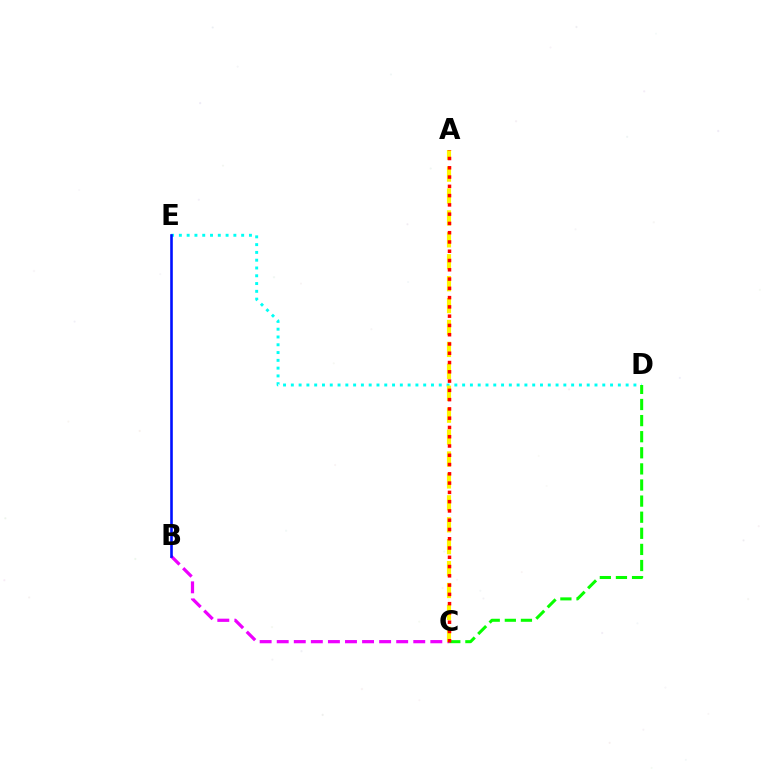{('D', 'E'): [{'color': '#00fff6', 'line_style': 'dotted', 'thickness': 2.12}], ('B', 'C'): [{'color': '#ee00ff', 'line_style': 'dashed', 'thickness': 2.32}], ('A', 'C'): [{'color': '#fcf500', 'line_style': 'dashed', 'thickness': 2.98}, {'color': '#ff0000', 'line_style': 'dotted', 'thickness': 2.52}], ('C', 'D'): [{'color': '#08ff00', 'line_style': 'dashed', 'thickness': 2.19}], ('B', 'E'): [{'color': '#0010ff', 'line_style': 'solid', 'thickness': 1.88}]}